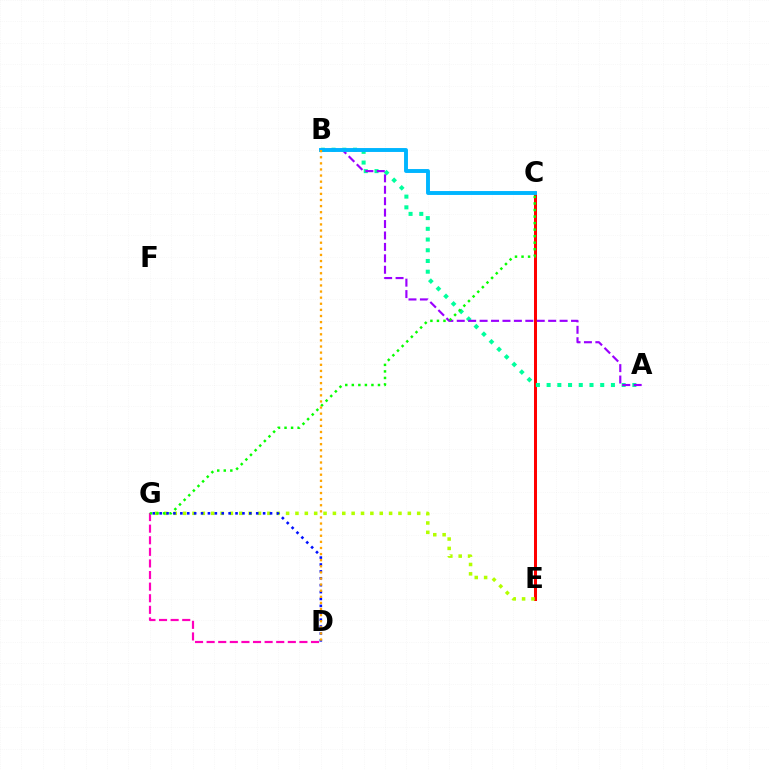{('C', 'E'): [{'color': '#ff0000', 'line_style': 'solid', 'thickness': 2.16}], ('A', 'B'): [{'color': '#00ff9d', 'line_style': 'dotted', 'thickness': 2.91}, {'color': '#9b00ff', 'line_style': 'dashed', 'thickness': 1.55}], ('E', 'G'): [{'color': '#b3ff00', 'line_style': 'dotted', 'thickness': 2.54}], ('D', 'G'): [{'color': '#ff00bd', 'line_style': 'dashed', 'thickness': 1.58}, {'color': '#0010ff', 'line_style': 'dotted', 'thickness': 1.87}], ('C', 'G'): [{'color': '#08ff00', 'line_style': 'dotted', 'thickness': 1.78}], ('B', 'C'): [{'color': '#00b5ff', 'line_style': 'solid', 'thickness': 2.81}], ('B', 'D'): [{'color': '#ffa500', 'line_style': 'dotted', 'thickness': 1.66}]}